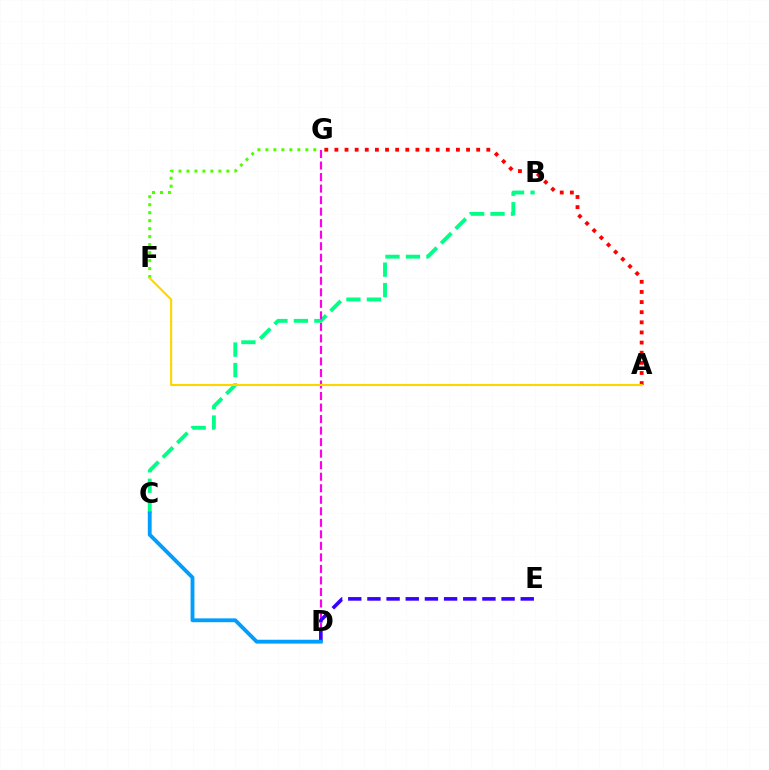{('B', 'C'): [{'color': '#00ff86', 'line_style': 'dashed', 'thickness': 2.78}], ('F', 'G'): [{'color': '#4fff00', 'line_style': 'dotted', 'thickness': 2.17}], ('A', 'G'): [{'color': '#ff0000', 'line_style': 'dotted', 'thickness': 2.75}], ('D', 'G'): [{'color': '#ff00ed', 'line_style': 'dashed', 'thickness': 1.57}], ('D', 'E'): [{'color': '#3700ff', 'line_style': 'dashed', 'thickness': 2.6}], ('A', 'F'): [{'color': '#ffd500', 'line_style': 'solid', 'thickness': 1.52}], ('C', 'D'): [{'color': '#009eff', 'line_style': 'solid', 'thickness': 2.77}]}